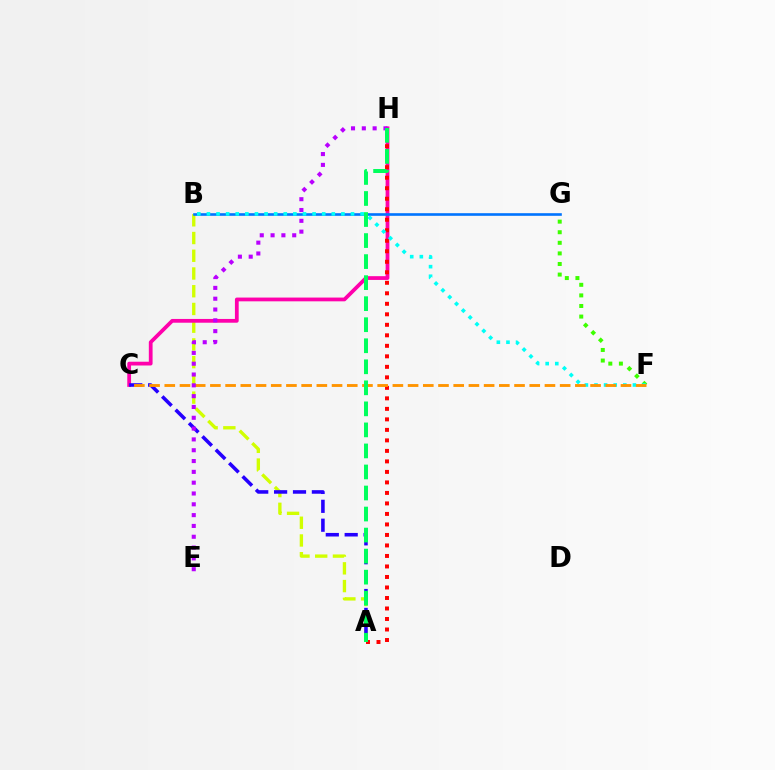{('A', 'B'): [{'color': '#d1ff00', 'line_style': 'dashed', 'thickness': 2.41}], ('C', 'H'): [{'color': '#ff00ac', 'line_style': 'solid', 'thickness': 2.71}], ('F', 'G'): [{'color': '#3dff00', 'line_style': 'dotted', 'thickness': 2.88}], ('B', 'G'): [{'color': '#0074ff', 'line_style': 'solid', 'thickness': 1.89}], ('A', 'H'): [{'color': '#ff0000', 'line_style': 'dotted', 'thickness': 2.85}, {'color': '#00ff5c', 'line_style': 'dashed', 'thickness': 2.86}], ('B', 'F'): [{'color': '#00fff6', 'line_style': 'dotted', 'thickness': 2.61}], ('A', 'C'): [{'color': '#2500ff', 'line_style': 'dashed', 'thickness': 2.57}], ('C', 'F'): [{'color': '#ff9400', 'line_style': 'dashed', 'thickness': 2.07}], ('E', 'H'): [{'color': '#b900ff', 'line_style': 'dotted', 'thickness': 2.94}]}